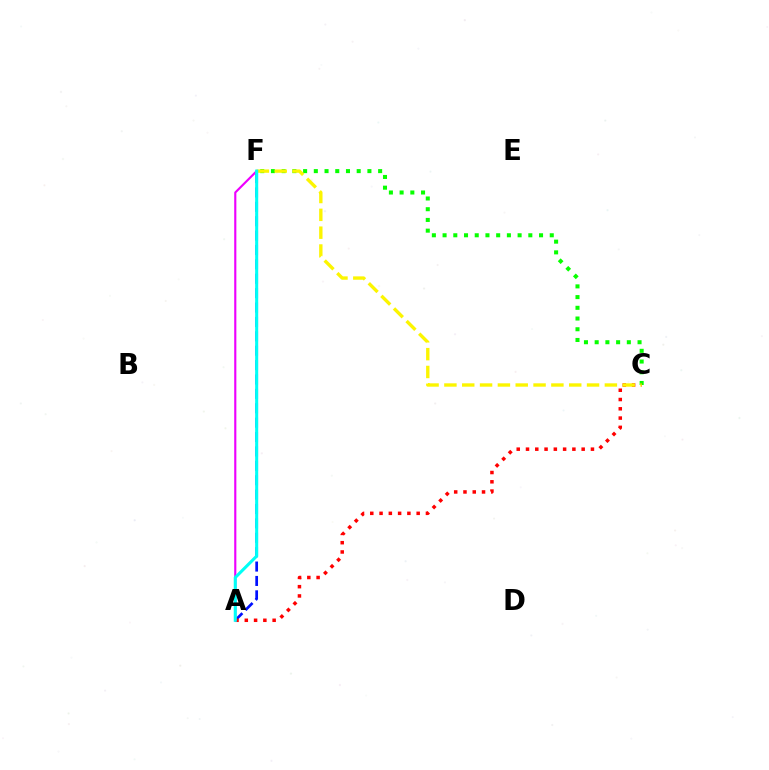{('A', 'F'): [{'color': '#0010ff', 'line_style': 'dashed', 'thickness': 1.95}, {'color': '#ee00ff', 'line_style': 'solid', 'thickness': 1.54}, {'color': '#00fff6', 'line_style': 'solid', 'thickness': 2.21}], ('C', 'F'): [{'color': '#08ff00', 'line_style': 'dotted', 'thickness': 2.91}, {'color': '#fcf500', 'line_style': 'dashed', 'thickness': 2.42}], ('A', 'C'): [{'color': '#ff0000', 'line_style': 'dotted', 'thickness': 2.52}]}